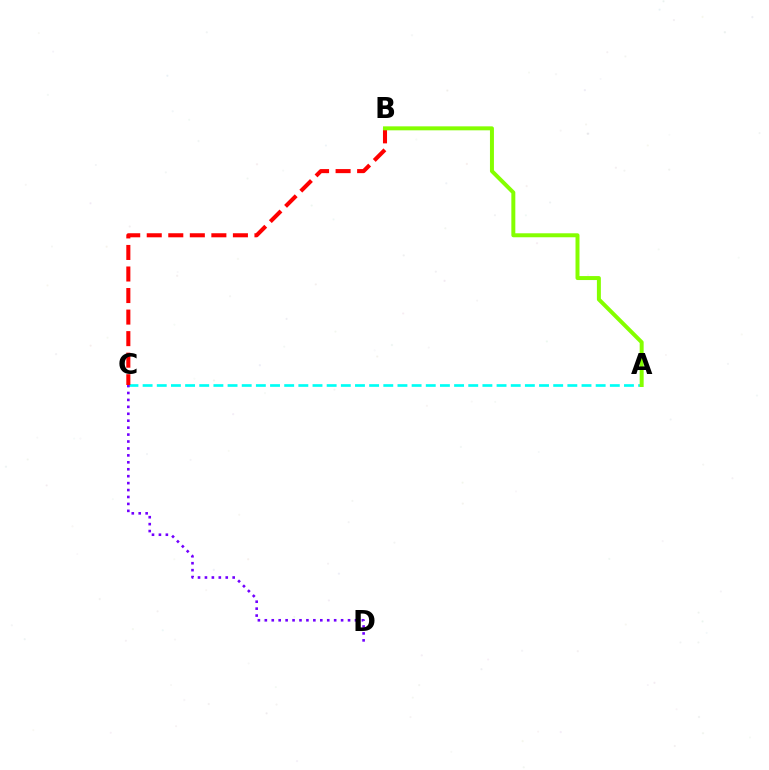{('A', 'C'): [{'color': '#00fff6', 'line_style': 'dashed', 'thickness': 1.92}], ('B', 'C'): [{'color': '#ff0000', 'line_style': 'dashed', 'thickness': 2.93}], ('A', 'B'): [{'color': '#84ff00', 'line_style': 'solid', 'thickness': 2.86}], ('C', 'D'): [{'color': '#7200ff', 'line_style': 'dotted', 'thickness': 1.88}]}